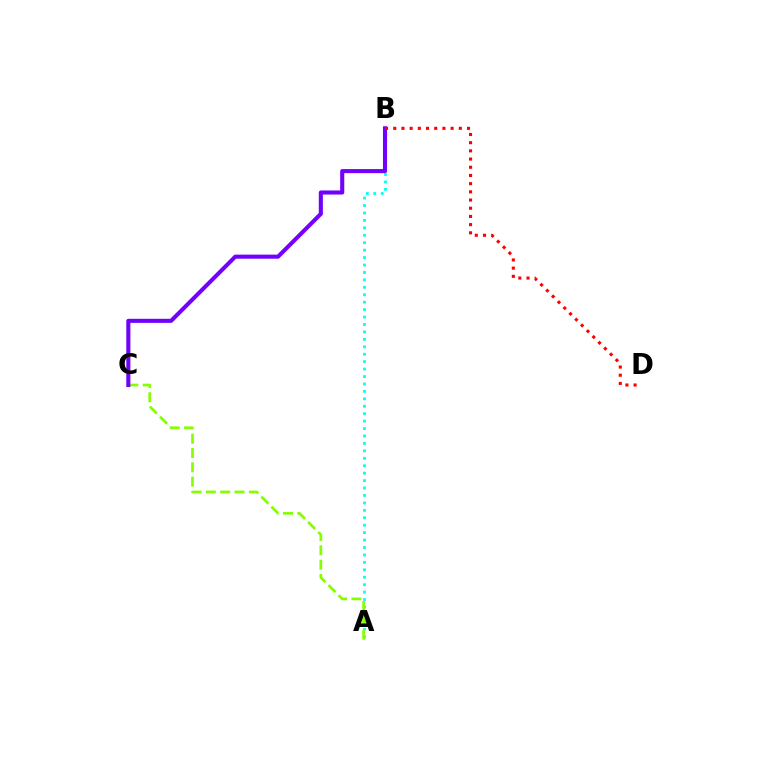{('A', 'B'): [{'color': '#00fff6', 'line_style': 'dotted', 'thickness': 2.02}], ('A', 'C'): [{'color': '#84ff00', 'line_style': 'dashed', 'thickness': 1.95}], ('B', 'C'): [{'color': '#7200ff', 'line_style': 'solid', 'thickness': 2.94}], ('B', 'D'): [{'color': '#ff0000', 'line_style': 'dotted', 'thickness': 2.23}]}